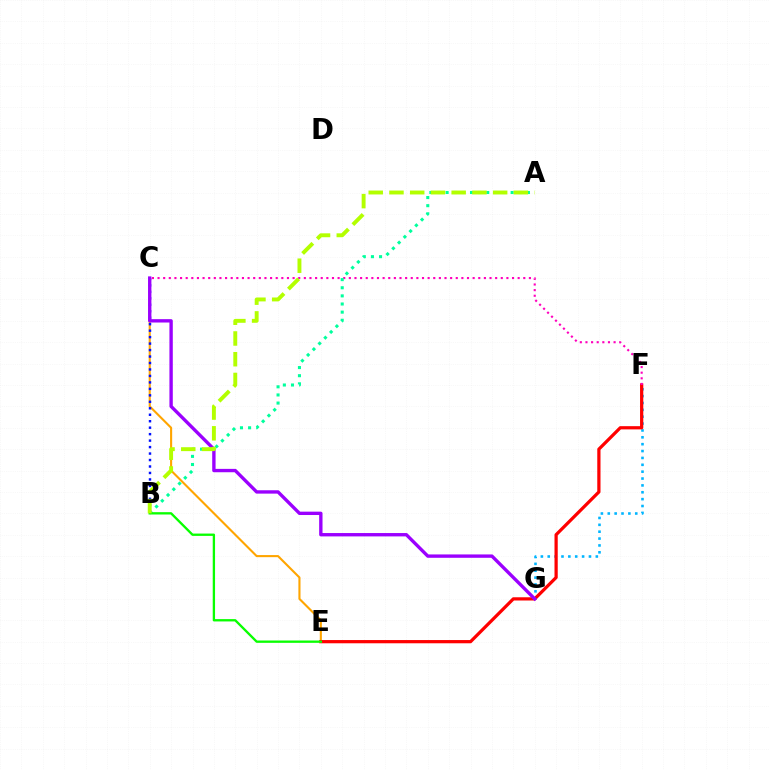{('C', 'E'): [{'color': '#ffa500', 'line_style': 'solid', 'thickness': 1.52}], ('F', 'G'): [{'color': '#00b5ff', 'line_style': 'dotted', 'thickness': 1.87}], ('B', 'C'): [{'color': '#0010ff', 'line_style': 'dotted', 'thickness': 1.76}], ('E', 'F'): [{'color': '#ff0000', 'line_style': 'solid', 'thickness': 2.32}], ('C', 'G'): [{'color': '#9b00ff', 'line_style': 'solid', 'thickness': 2.42}], ('C', 'F'): [{'color': '#ff00bd', 'line_style': 'dotted', 'thickness': 1.53}], ('A', 'B'): [{'color': '#00ff9d', 'line_style': 'dotted', 'thickness': 2.21}, {'color': '#b3ff00', 'line_style': 'dashed', 'thickness': 2.82}], ('B', 'E'): [{'color': '#08ff00', 'line_style': 'solid', 'thickness': 1.68}]}